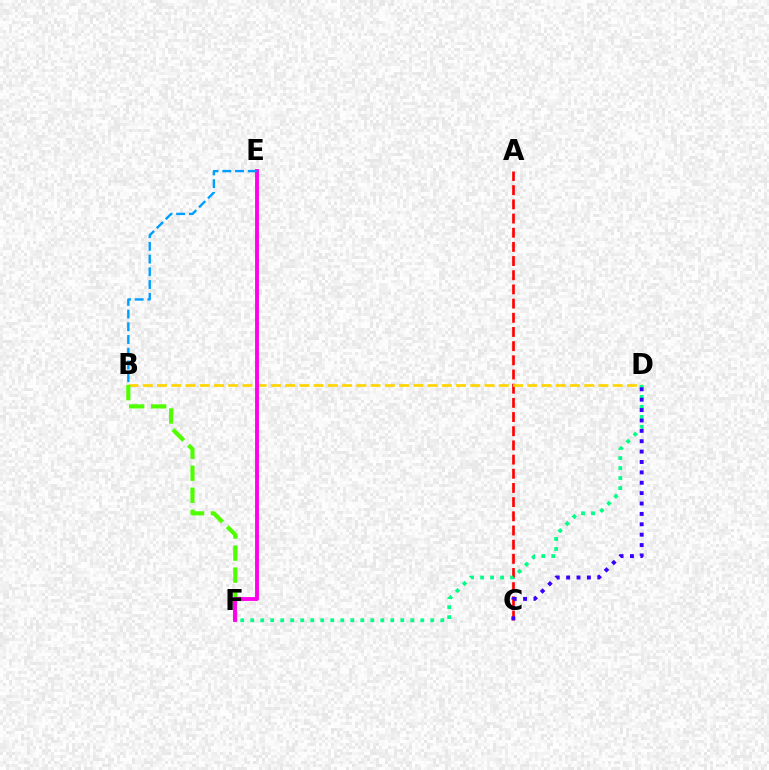{('A', 'C'): [{'color': '#ff0000', 'line_style': 'dashed', 'thickness': 1.93}], ('B', 'D'): [{'color': '#ffd500', 'line_style': 'dashed', 'thickness': 1.93}], ('D', 'F'): [{'color': '#00ff86', 'line_style': 'dotted', 'thickness': 2.72}], ('B', 'F'): [{'color': '#4fff00', 'line_style': 'dashed', 'thickness': 2.99}], ('C', 'D'): [{'color': '#3700ff', 'line_style': 'dotted', 'thickness': 2.82}], ('E', 'F'): [{'color': '#ff00ed', 'line_style': 'solid', 'thickness': 2.79}], ('B', 'E'): [{'color': '#009eff', 'line_style': 'dashed', 'thickness': 1.73}]}